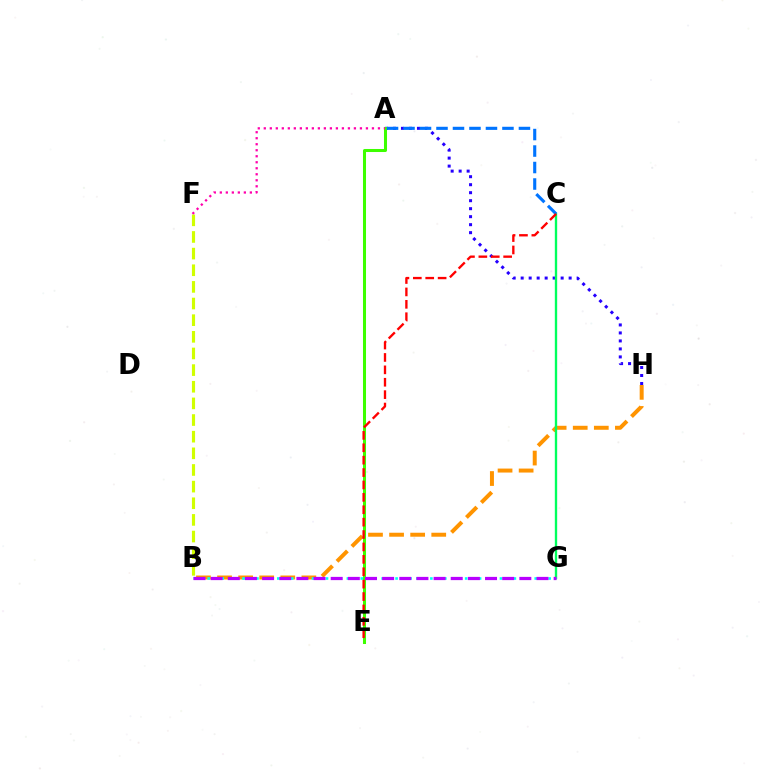{('A', 'H'): [{'color': '#2500ff', 'line_style': 'dotted', 'thickness': 2.17}], ('B', 'F'): [{'color': '#d1ff00', 'line_style': 'dashed', 'thickness': 2.26}], ('A', 'E'): [{'color': '#3dff00', 'line_style': 'solid', 'thickness': 2.18}], ('B', 'H'): [{'color': '#ff9400', 'line_style': 'dashed', 'thickness': 2.86}], ('C', 'G'): [{'color': '#00ff5c', 'line_style': 'solid', 'thickness': 1.7}], ('A', 'C'): [{'color': '#0074ff', 'line_style': 'dashed', 'thickness': 2.24}], ('B', 'G'): [{'color': '#00fff6', 'line_style': 'dotted', 'thickness': 1.89}, {'color': '#b900ff', 'line_style': 'dashed', 'thickness': 2.33}], ('A', 'F'): [{'color': '#ff00ac', 'line_style': 'dotted', 'thickness': 1.63}], ('C', 'E'): [{'color': '#ff0000', 'line_style': 'dashed', 'thickness': 1.68}]}